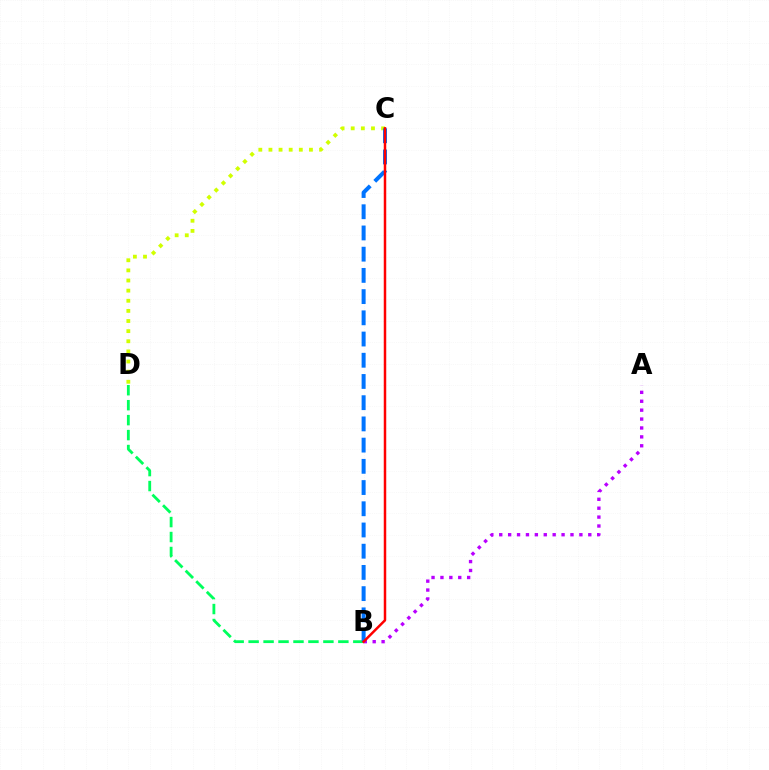{('A', 'B'): [{'color': '#b900ff', 'line_style': 'dotted', 'thickness': 2.42}], ('B', 'D'): [{'color': '#00ff5c', 'line_style': 'dashed', 'thickness': 2.03}], ('C', 'D'): [{'color': '#d1ff00', 'line_style': 'dotted', 'thickness': 2.75}], ('B', 'C'): [{'color': '#0074ff', 'line_style': 'dashed', 'thickness': 2.88}, {'color': '#ff0000', 'line_style': 'solid', 'thickness': 1.79}]}